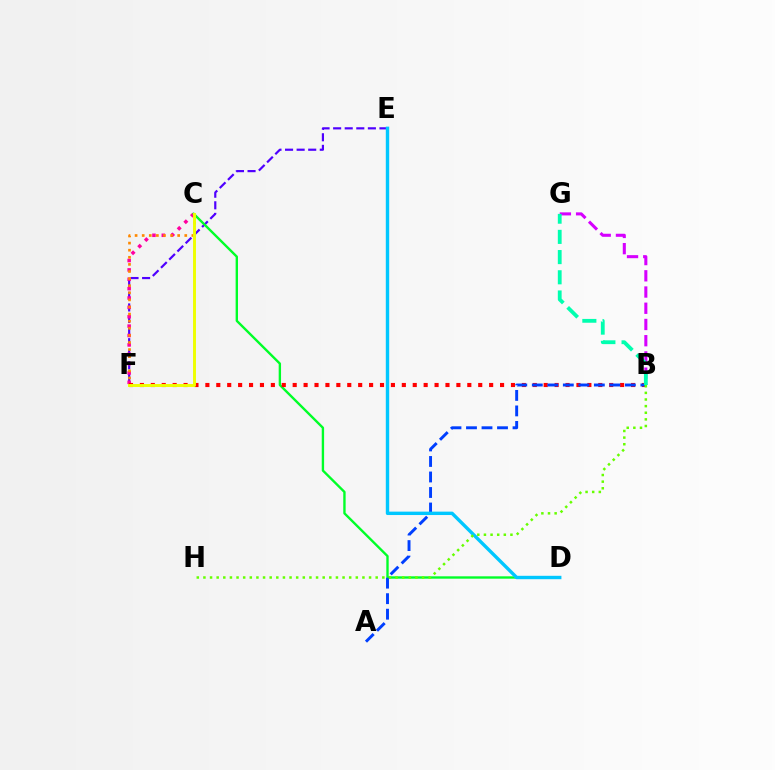{('B', 'G'): [{'color': '#d600ff', 'line_style': 'dashed', 'thickness': 2.2}, {'color': '#00ffaf', 'line_style': 'dashed', 'thickness': 2.74}], ('E', 'F'): [{'color': '#4f00ff', 'line_style': 'dashed', 'thickness': 1.57}], ('C', 'F'): [{'color': '#ff00a0', 'line_style': 'dotted', 'thickness': 2.55}, {'color': '#ff8800', 'line_style': 'dotted', 'thickness': 1.93}, {'color': '#eeff00', 'line_style': 'solid', 'thickness': 2.11}], ('C', 'D'): [{'color': '#00ff27', 'line_style': 'solid', 'thickness': 1.71}], ('B', 'F'): [{'color': '#ff0000', 'line_style': 'dotted', 'thickness': 2.97}], ('A', 'B'): [{'color': '#003fff', 'line_style': 'dashed', 'thickness': 2.11}], ('D', 'E'): [{'color': '#00c7ff', 'line_style': 'solid', 'thickness': 2.45}], ('B', 'H'): [{'color': '#66ff00', 'line_style': 'dotted', 'thickness': 1.8}]}